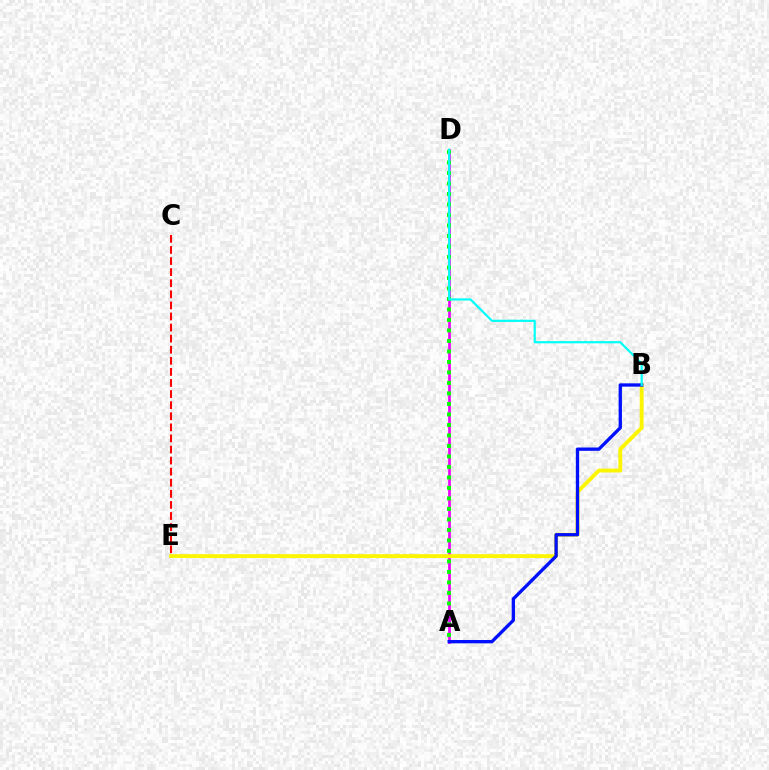{('A', 'D'): [{'color': '#ee00ff', 'line_style': 'solid', 'thickness': 1.95}, {'color': '#08ff00', 'line_style': 'dotted', 'thickness': 2.85}], ('B', 'E'): [{'color': '#fcf500', 'line_style': 'solid', 'thickness': 2.77}], ('A', 'B'): [{'color': '#0010ff', 'line_style': 'solid', 'thickness': 2.38}], ('C', 'E'): [{'color': '#ff0000', 'line_style': 'dashed', 'thickness': 1.51}], ('B', 'D'): [{'color': '#00fff6', 'line_style': 'solid', 'thickness': 1.57}]}